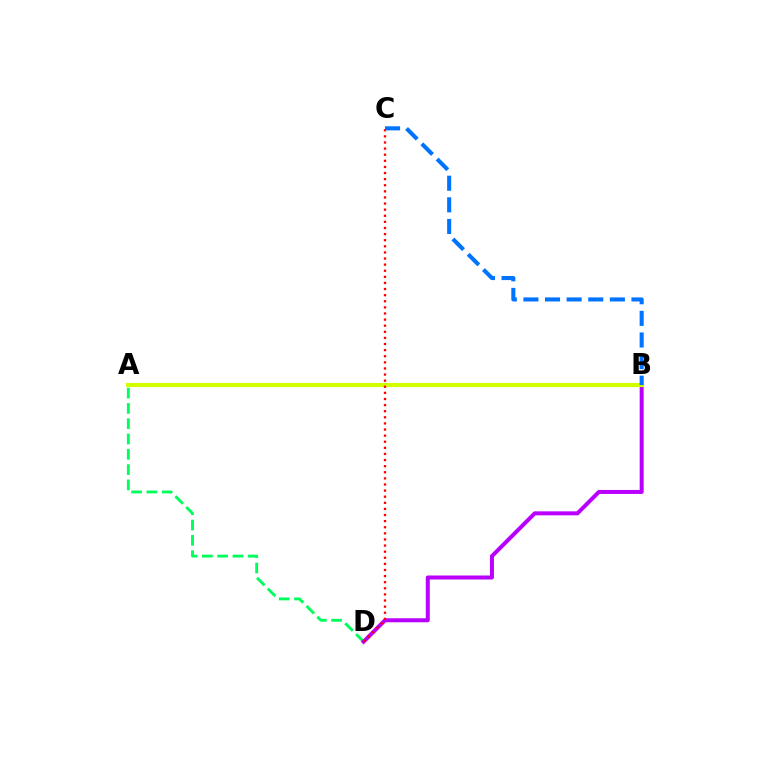{('A', 'D'): [{'color': '#00ff5c', 'line_style': 'dashed', 'thickness': 2.08}], ('B', 'D'): [{'color': '#b900ff', 'line_style': 'solid', 'thickness': 2.88}], ('A', 'B'): [{'color': '#d1ff00', 'line_style': 'solid', 'thickness': 2.97}], ('C', 'D'): [{'color': '#ff0000', 'line_style': 'dotted', 'thickness': 1.66}], ('B', 'C'): [{'color': '#0074ff', 'line_style': 'dashed', 'thickness': 2.94}]}